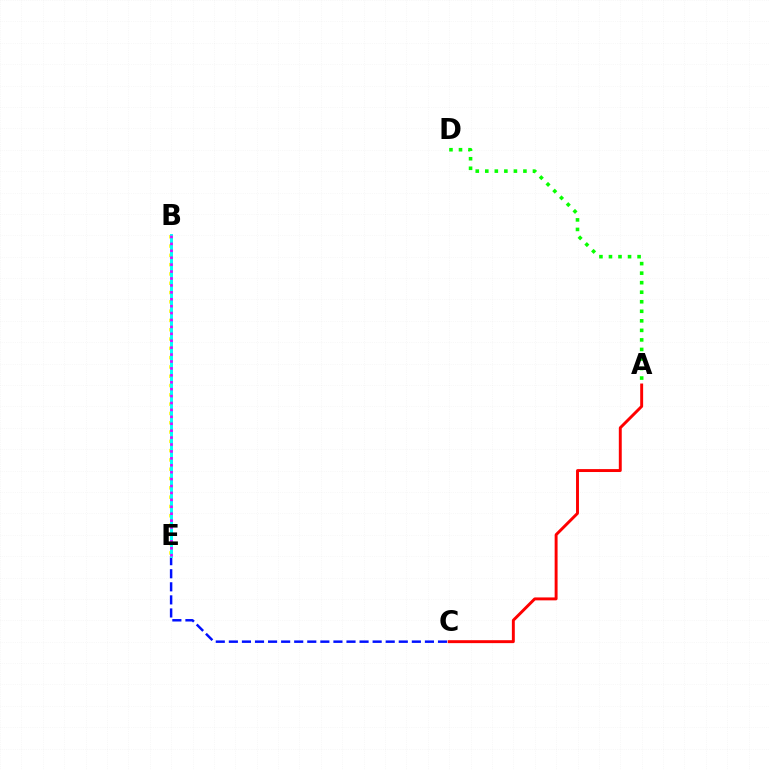{('C', 'E'): [{'color': '#0010ff', 'line_style': 'dashed', 'thickness': 1.78}], ('B', 'E'): [{'color': '#fcf500', 'line_style': 'dotted', 'thickness': 2.53}, {'color': '#00fff6', 'line_style': 'solid', 'thickness': 2.13}, {'color': '#ee00ff', 'line_style': 'dotted', 'thickness': 1.88}], ('A', 'C'): [{'color': '#ff0000', 'line_style': 'solid', 'thickness': 2.11}], ('A', 'D'): [{'color': '#08ff00', 'line_style': 'dotted', 'thickness': 2.59}]}